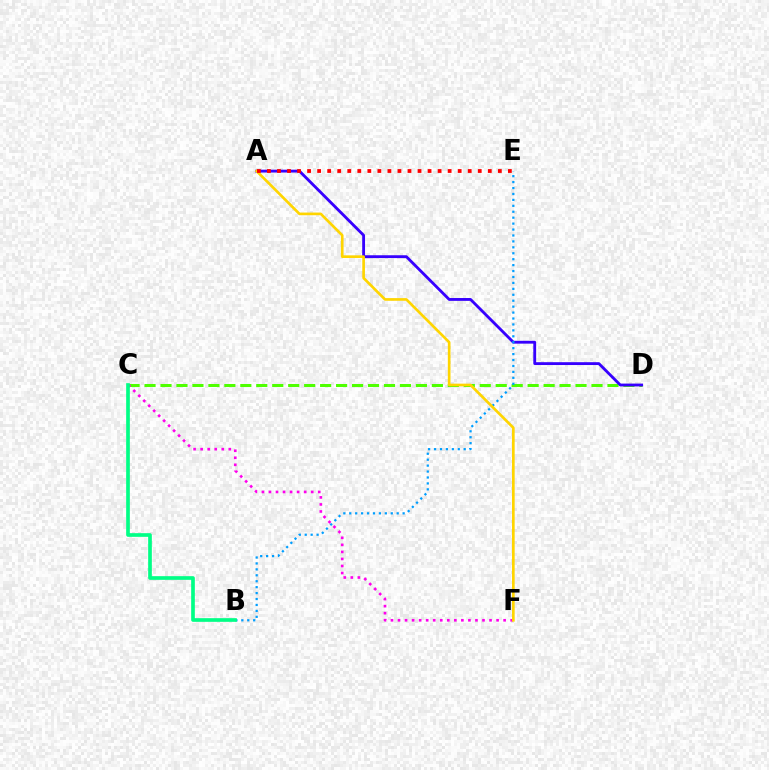{('C', 'D'): [{'color': '#4fff00', 'line_style': 'dashed', 'thickness': 2.17}], ('A', 'D'): [{'color': '#3700ff', 'line_style': 'solid', 'thickness': 2.04}], ('B', 'E'): [{'color': '#009eff', 'line_style': 'dotted', 'thickness': 1.61}], ('C', 'F'): [{'color': '#ff00ed', 'line_style': 'dotted', 'thickness': 1.91}], ('A', 'F'): [{'color': '#ffd500', 'line_style': 'solid', 'thickness': 1.92}], ('A', 'E'): [{'color': '#ff0000', 'line_style': 'dotted', 'thickness': 2.73}], ('B', 'C'): [{'color': '#00ff86', 'line_style': 'solid', 'thickness': 2.65}]}